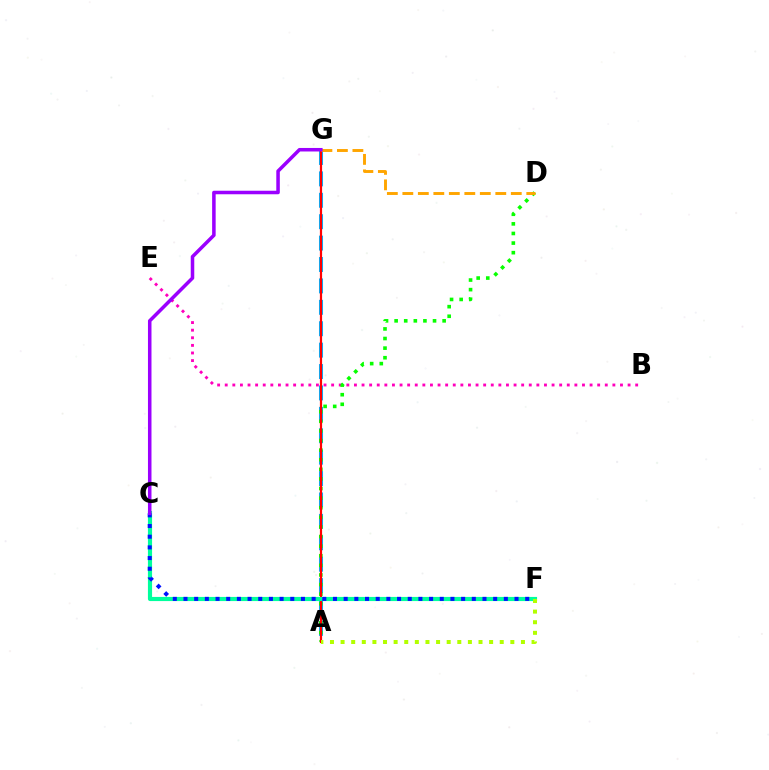{('A', 'G'): [{'color': '#00b5ff', 'line_style': 'dashed', 'thickness': 2.91}, {'color': '#ff0000', 'line_style': 'solid', 'thickness': 1.58}], ('B', 'E'): [{'color': '#ff00bd', 'line_style': 'dotted', 'thickness': 2.07}], ('A', 'D'): [{'color': '#08ff00', 'line_style': 'dotted', 'thickness': 2.61}], ('C', 'F'): [{'color': '#00ff9d', 'line_style': 'solid', 'thickness': 2.98}, {'color': '#0010ff', 'line_style': 'dotted', 'thickness': 2.9}], ('A', 'F'): [{'color': '#b3ff00', 'line_style': 'dotted', 'thickness': 2.88}], ('D', 'G'): [{'color': '#ffa500', 'line_style': 'dashed', 'thickness': 2.1}], ('C', 'G'): [{'color': '#9b00ff', 'line_style': 'solid', 'thickness': 2.54}]}